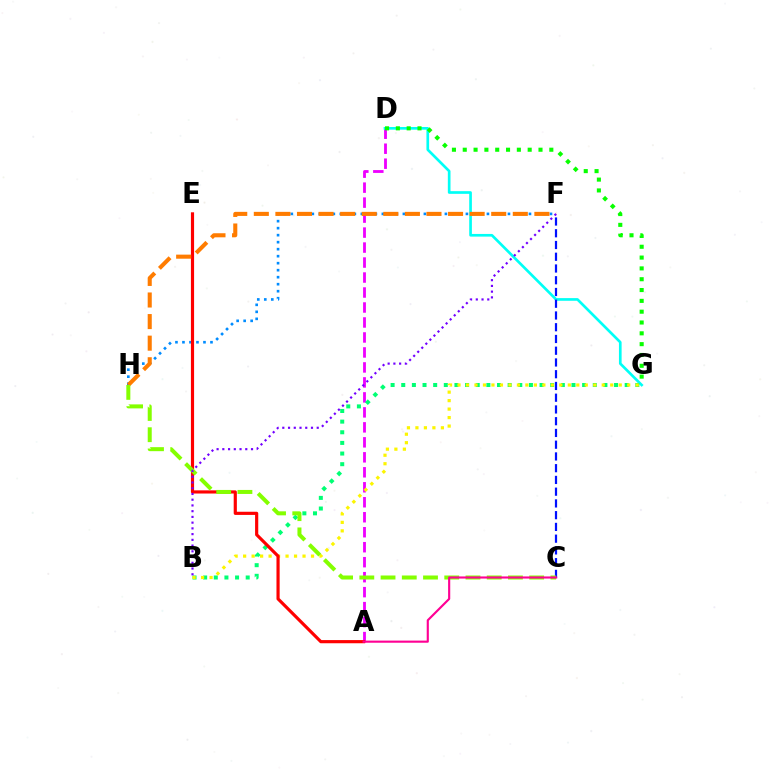{('A', 'D'): [{'color': '#ee00ff', 'line_style': 'dashed', 'thickness': 2.04}], ('D', 'G'): [{'color': '#00fff6', 'line_style': 'solid', 'thickness': 1.92}, {'color': '#08ff00', 'line_style': 'dotted', 'thickness': 2.94}], ('C', 'F'): [{'color': '#0010ff', 'line_style': 'dashed', 'thickness': 1.6}], ('B', 'G'): [{'color': '#00ff74', 'line_style': 'dotted', 'thickness': 2.89}, {'color': '#fcf500', 'line_style': 'dotted', 'thickness': 2.31}], ('F', 'H'): [{'color': '#008cff', 'line_style': 'dotted', 'thickness': 1.9}, {'color': '#ff7c00', 'line_style': 'dashed', 'thickness': 2.93}], ('A', 'E'): [{'color': '#ff0000', 'line_style': 'solid', 'thickness': 2.28}], ('C', 'H'): [{'color': '#84ff00', 'line_style': 'dashed', 'thickness': 2.88}], ('A', 'C'): [{'color': '#ff0094', 'line_style': 'solid', 'thickness': 1.54}], ('B', 'F'): [{'color': '#7200ff', 'line_style': 'dotted', 'thickness': 1.56}]}